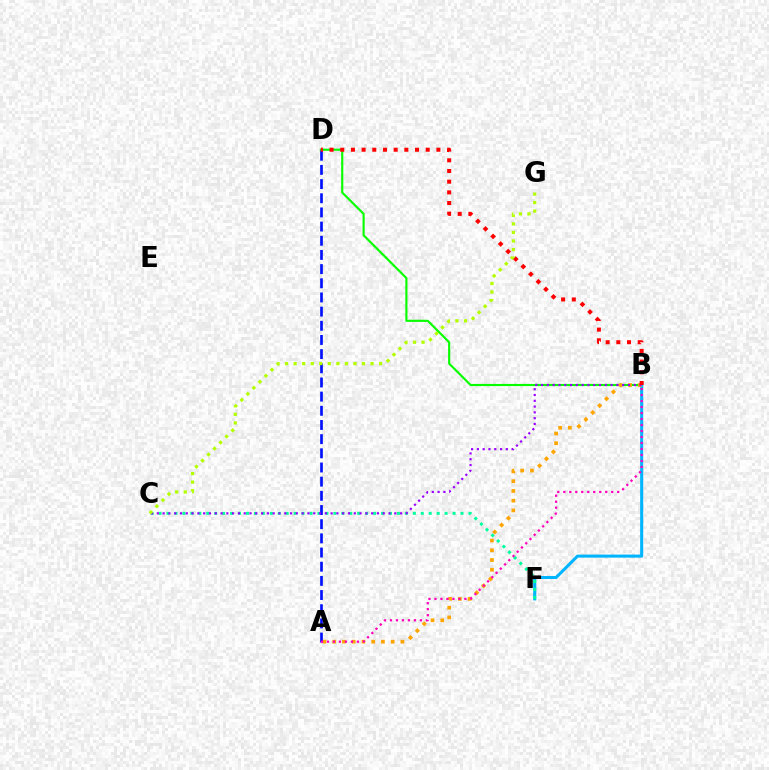{('B', 'D'): [{'color': '#08ff00', 'line_style': 'solid', 'thickness': 1.55}, {'color': '#ff0000', 'line_style': 'dotted', 'thickness': 2.9}], ('B', 'F'): [{'color': '#00b5ff', 'line_style': 'solid', 'thickness': 2.19}], ('C', 'F'): [{'color': '#00ff9d', 'line_style': 'dotted', 'thickness': 2.16}], ('A', 'B'): [{'color': '#ffa500', 'line_style': 'dotted', 'thickness': 2.65}, {'color': '#ff00bd', 'line_style': 'dotted', 'thickness': 1.63}], ('A', 'D'): [{'color': '#0010ff', 'line_style': 'dashed', 'thickness': 1.93}], ('B', 'C'): [{'color': '#9b00ff', 'line_style': 'dotted', 'thickness': 1.57}], ('C', 'G'): [{'color': '#b3ff00', 'line_style': 'dotted', 'thickness': 2.32}]}